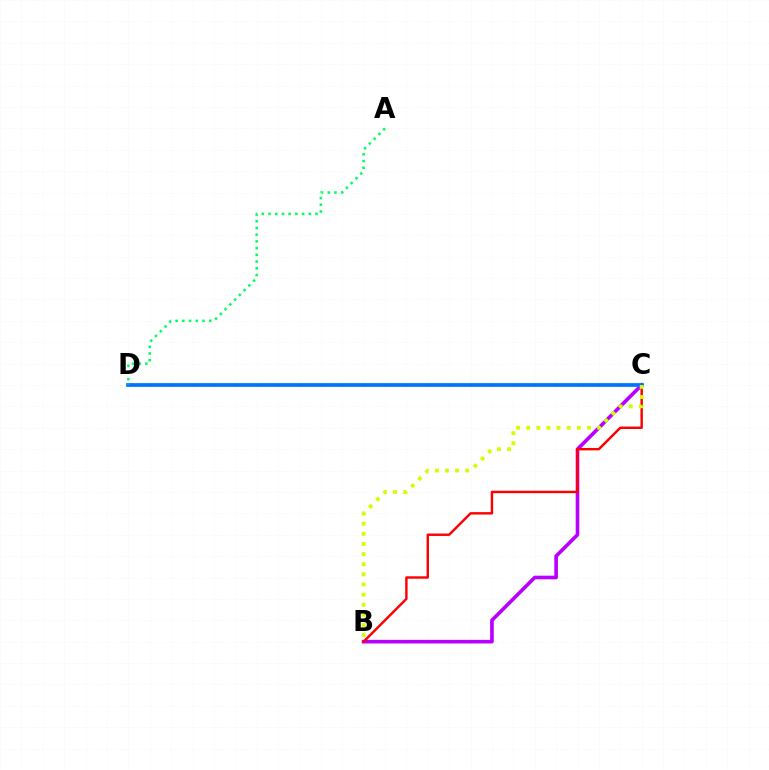{('B', 'C'): [{'color': '#b900ff', 'line_style': 'solid', 'thickness': 2.61}, {'color': '#ff0000', 'line_style': 'solid', 'thickness': 1.75}, {'color': '#d1ff00', 'line_style': 'dotted', 'thickness': 2.75}], ('C', 'D'): [{'color': '#0074ff', 'line_style': 'solid', 'thickness': 2.68}], ('A', 'D'): [{'color': '#00ff5c', 'line_style': 'dotted', 'thickness': 1.83}]}